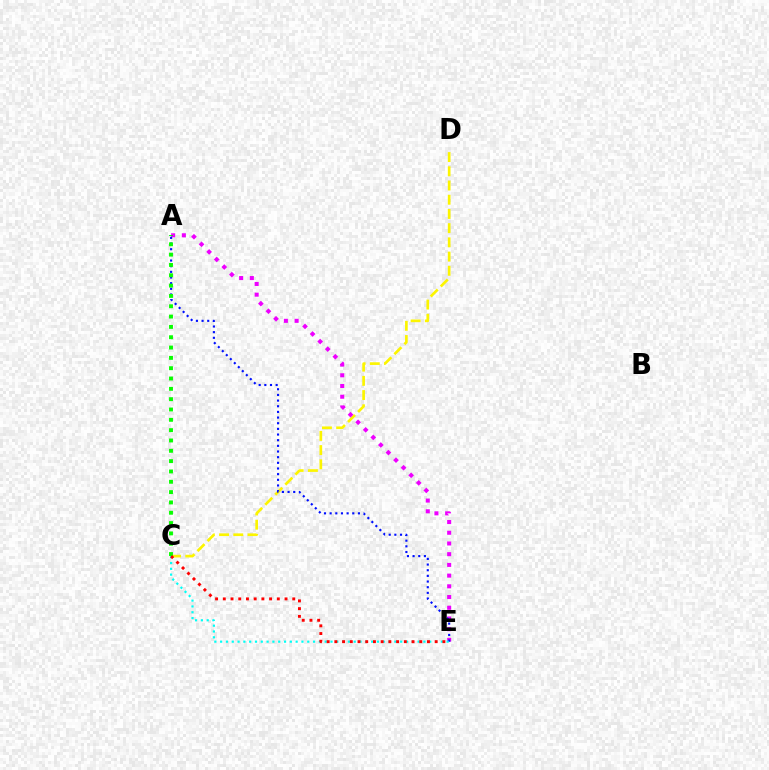{('C', 'D'): [{'color': '#fcf500', 'line_style': 'dashed', 'thickness': 1.93}], ('A', 'E'): [{'color': '#ee00ff', 'line_style': 'dotted', 'thickness': 2.91}, {'color': '#0010ff', 'line_style': 'dotted', 'thickness': 1.54}], ('A', 'C'): [{'color': '#08ff00', 'line_style': 'dotted', 'thickness': 2.81}], ('C', 'E'): [{'color': '#00fff6', 'line_style': 'dotted', 'thickness': 1.58}, {'color': '#ff0000', 'line_style': 'dotted', 'thickness': 2.1}]}